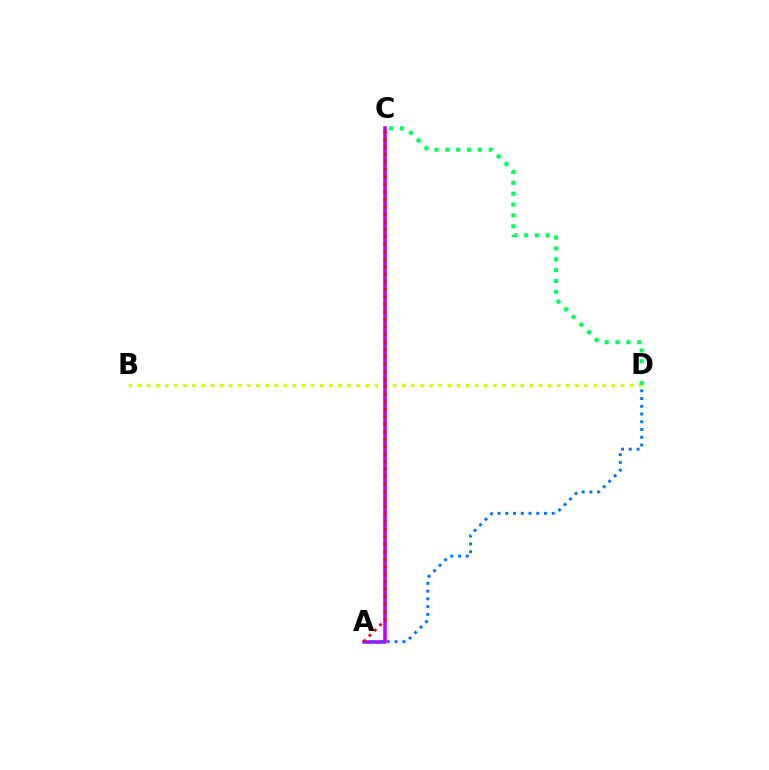{('B', 'D'): [{'color': '#d1ff00', 'line_style': 'dotted', 'thickness': 2.48}], ('A', 'C'): [{'color': '#b900ff', 'line_style': 'solid', 'thickness': 2.55}, {'color': '#ff0000', 'line_style': 'dotted', 'thickness': 2.04}], ('A', 'D'): [{'color': '#0074ff', 'line_style': 'dotted', 'thickness': 2.1}], ('C', 'D'): [{'color': '#00ff5c', 'line_style': 'dotted', 'thickness': 2.94}]}